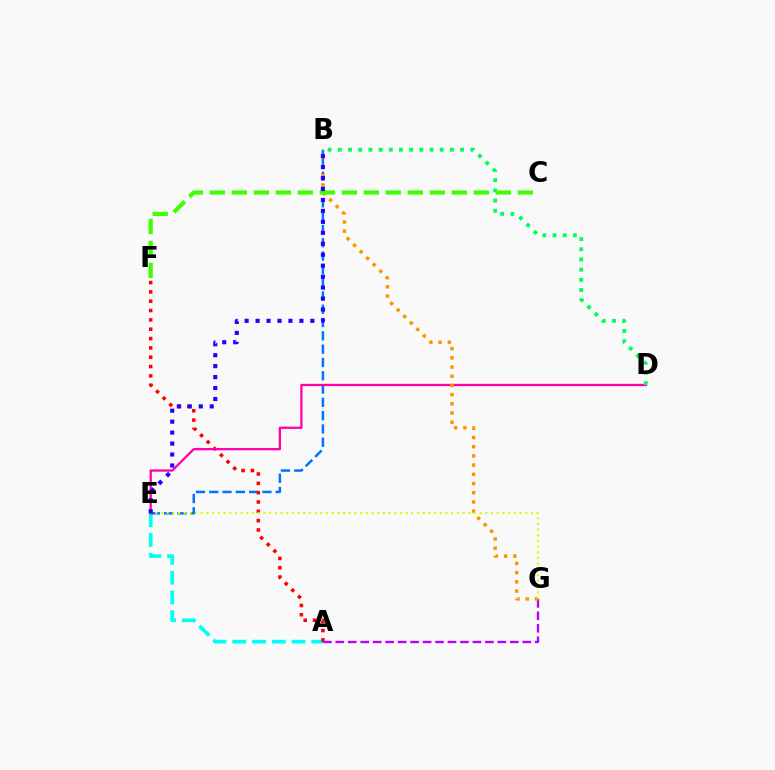{('A', 'E'): [{'color': '#00fff6', 'line_style': 'dashed', 'thickness': 2.68}], ('A', 'G'): [{'color': '#b900ff', 'line_style': 'dashed', 'thickness': 1.69}], ('B', 'E'): [{'color': '#0074ff', 'line_style': 'dashed', 'thickness': 1.81}, {'color': '#2500ff', 'line_style': 'dotted', 'thickness': 2.98}], ('A', 'F'): [{'color': '#ff0000', 'line_style': 'dotted', 'thickness': 2.54}], ('D', 'E'): [{'color': '#ff00ac', 'line_style': 'solid', 'thickness': 1.64}], ('B', 'G'): [{'color': '#ff9400', 'line_style': 'dotted', 'thickness': 2.5}], ('B', 'D'): [{'color': '#00ff5c', 'line_style': 'dotted', 'thickness': 2.77}], ('C', 'F'): [{'color': '#3dff00', 'line_style': 'dashed', 'thickness': 2.99}], ('E', 'G'): [{'color': '#d1ff00', 'line_style': 'dotted', 'thickness': 1.55}]}